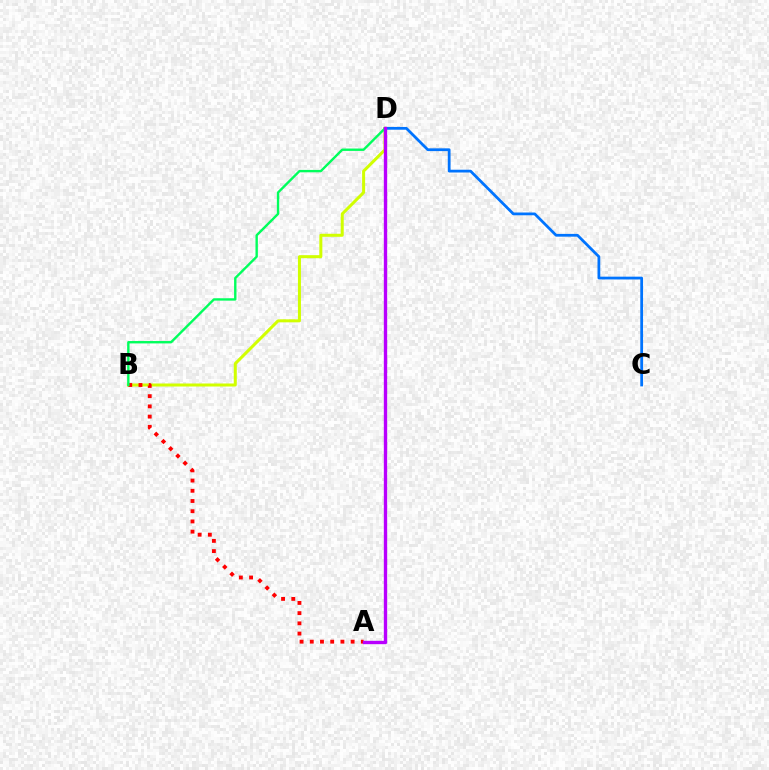{('C', 'D'): [{'color': '#0074ff', 'line_style': 'solid', 'thickness': 1.99}], ('B', 'D'): [{'color': '#d1ff00', 'line_style': 'solid', 'thickness': 2.17}, {'color': '#00ff5c', 'line_style': 'solid', 'thickness': 1.72}], ('A', 'B'): [{'color': '#ff0000', 'line_style': 'dotted', 'thickness': 2.77}], ('A', 'D'): [{'color': '#b900ff', 'line_style': 'solid', 'thickness': 2.41}]}